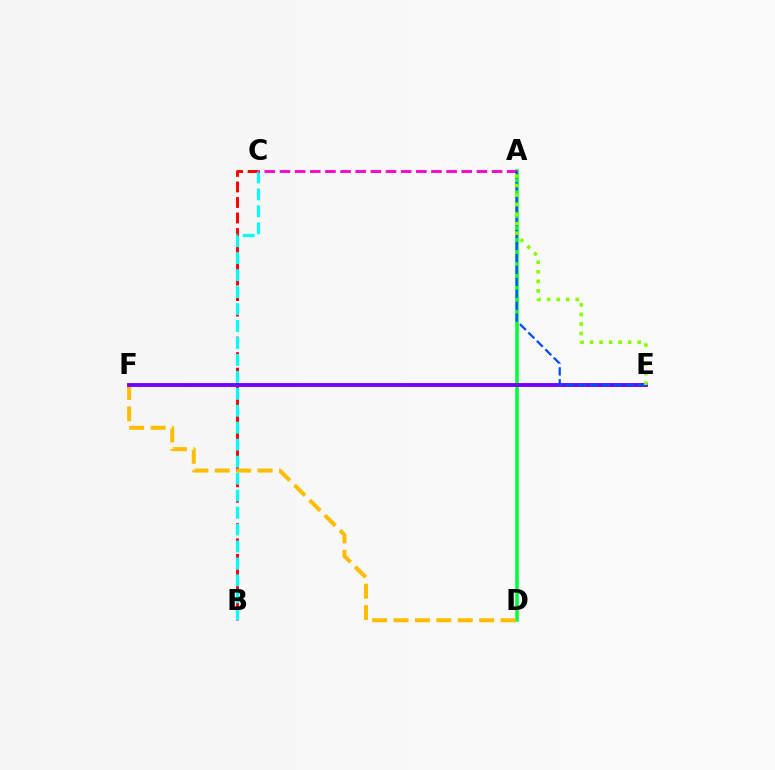{('B', 'C'): [{'color': '#ff0000', 'line_style': 'dashed', 'thickness': 2.11}, {'color': '#00fff6', 'line_style': 'dashed', 'thickness': 2.3}], ('A', 'D'): [{'color': '#00ff39', 'line_style': 'solid', 'thickness': 2.55}], ('D', 'F'): [{'color': '#ffbd00', 'line_style': 'dashed', 'thickness': 2.91}], ('A', 'C'): [{'color': '#ff00cf', 'line_style': 'dashed', 'thickness': 2.06}], ('E', 'F'): [{'color': '#7200ff', 'line_style': 'solid', 'thickness': 2.78}], ('A', 'E'): [{'color': '#004bff', 'line_style': 'dashed', 'thickness': 1.62}, {'color': '#84ff00', 'line_style': 'dotted', 'thickness': 2.59}]}